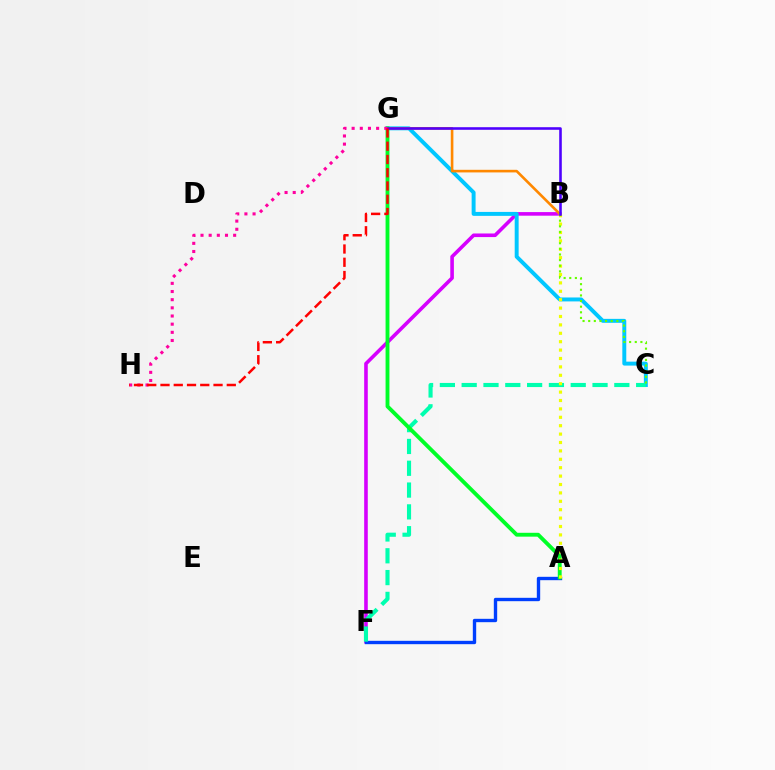{('B', 'F'): [{'color': '#d600ff', 'line_style': 'solid', 'thickness': 2.59}], ('C', 'G'): [{'color': '#00c7ff', 'line_style': 'solid', 'thickness': 2.84}], ('A', 'F'): [{'color': '#003fff', 'line_style': 'solid', 'thickness': 2.42}], ('C', 'F'): [{'color': '#00ffaf', 'line_style': 'dashed', 'thickness': 2.96}], ('A', 'G'): [{'color': '#00ff27', 'line_style': 'solid', 'thickness': 2.78}], ('B', 'G'): [{'color': '#ff8800', 'line_style': 'solid', 'thickness': 1.88}, {'color': '#4f00ff', 'line_style': 'solid', 'thickness': 1.86}], ('A', 'B'): [{'color': '#eeff00', 'line_style': 'dotted', 'thickness': 2.28}], ('B', 'C'): [{'color': '#66ff00', 'line_style': 'dotted', 'thickness': 1.53}], ('G', 'H'): [{'color': '#ff00a0', 'line_style': 'dotted', 'thickness': 2.22}, {'color': '#ff0000', 'line_style': 'dashed', 'thickness': 1.8}]}